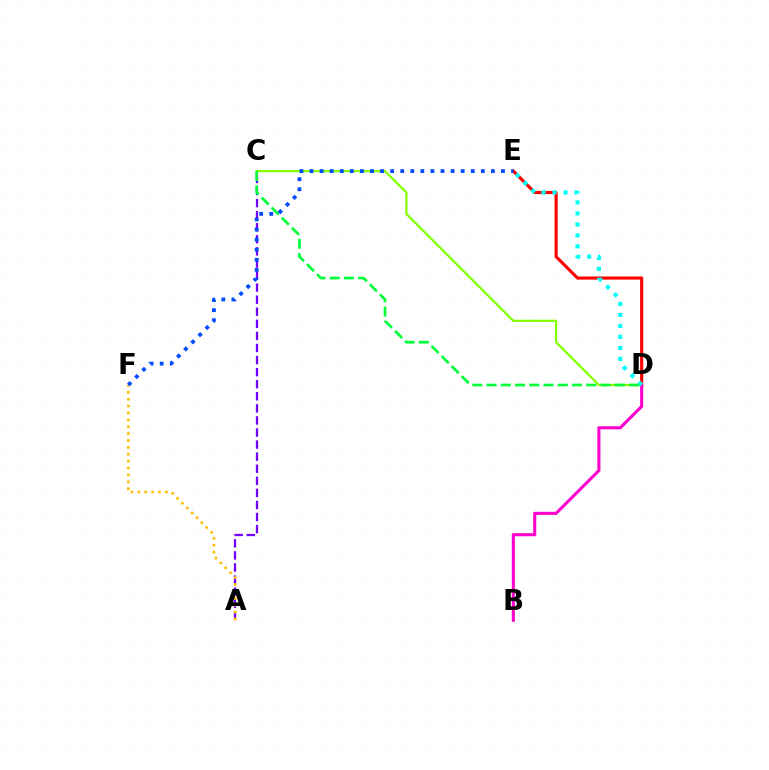{('C', 'D'): [{'color': '#84ff00', 'line_style': 'solid', 'thickness': 1.61}, {'color': '#00ff39', 'line_style': 'dashed', 'thickness': 1.94}], ('A', 'C'): [{'color': '#7200ff', 'line_style': 'dashed', 'thickness': 1.64}], ('D', 'E'): [{'color': '#ff0000', 'line_style': 'solid', 'thickness': 2.26}, {'color': '#00fff6', 'line_style': 'dotted', 'thickness': 2.98}], ('B', 'D'): [{'color': '#ff00cf', 'line_style': 'solid', 'thickness': 2.22}], ('A', 'F'): [{'color': '#ffbd00', 'line_style': 'dotted', 'thickness': 1.87}], ('E', 'F'): [{'color': '#004bff', 'line_style': 'dotted', 'thickness': 2.74}]}